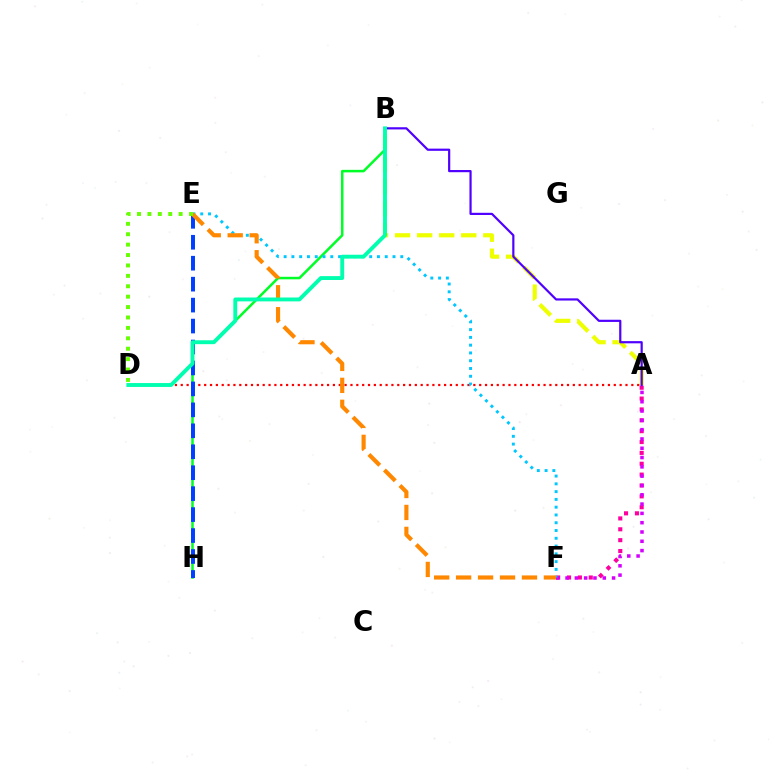{('A', 'B'): [{'color': '#eeff00', 'line_style': 'dashed', 'thickness': 3.0}, {'color': '#4f00ff', 'line_style': 'solid', 'thickness': 1.58}], ('B', 'H'): [{'color': '#00ff27', 'line_style': 'solid', 'thickness': 1.82}], ('A', 'F'): [{'color': '#ff00a0', 'line_style': 'dotted', 'thickness': 2.95}, {'color': '#d600ff', 'line_style': 'dotted', 'thickness': 2.53}], ('A', 'D'): [{'color': '#ff0000', 'line_style': 'dotted', 'thickness': 1.59}], ('E', 'F'): [{'color': '#00c7ff', 'line_style': 'dotted', 'thickness': 2.11}, {'color': '#ff8800', 'line_style': 'dashed', 'thickness': 2.98}], ('E', 'H'): [{'color': '#003fff', 'line_style': 'dashed', 'thickness': 2.85}], ('B', 'D'): [{'color': '#00ffaf', 'line_style': 'solid', 'thickness': 2.79}], ('D', 'E'): [{'color': '#66ff00', 'line_style': 'dotted', 'thickness': 2.83}]}